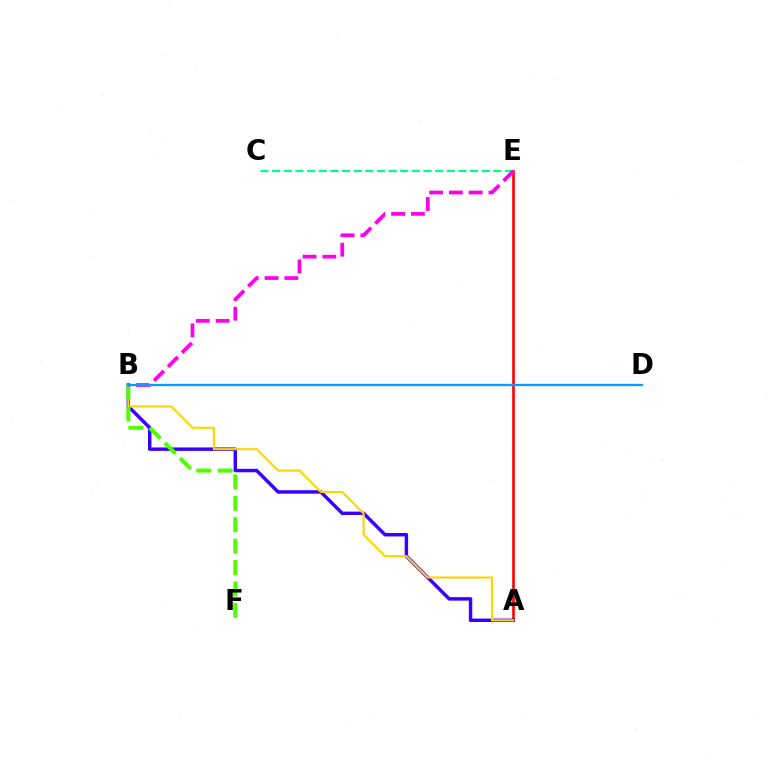{('C', 'E'): [{'color': '#00ff86', 'line_style': 'dashed', 'thickness': 1.58}], ('A', 'E'): [{'color': '#ff0000', 'line_style': 'solid', 'thickness': 1.89}], ('A', 'B'): [{'color': '#3700ff', 'line_style': 'solid', 'thickness': 2.48}, {'color': '#ffd500', 'line_style': 'solid', 'thickness': 1.52}], ('B', 'F'): [{'color': '#4fff00', 'line_style': 'dashed', 'thickness': 2.91}], ('B', 'E'): [{'color': '#ff00ed', 'line_style': 'dashed', 'thickness': 2.69}], ('B', 'D'): [{'color': '#009eff', 'line_style': 'solid', 'thickness': 1.66}]}